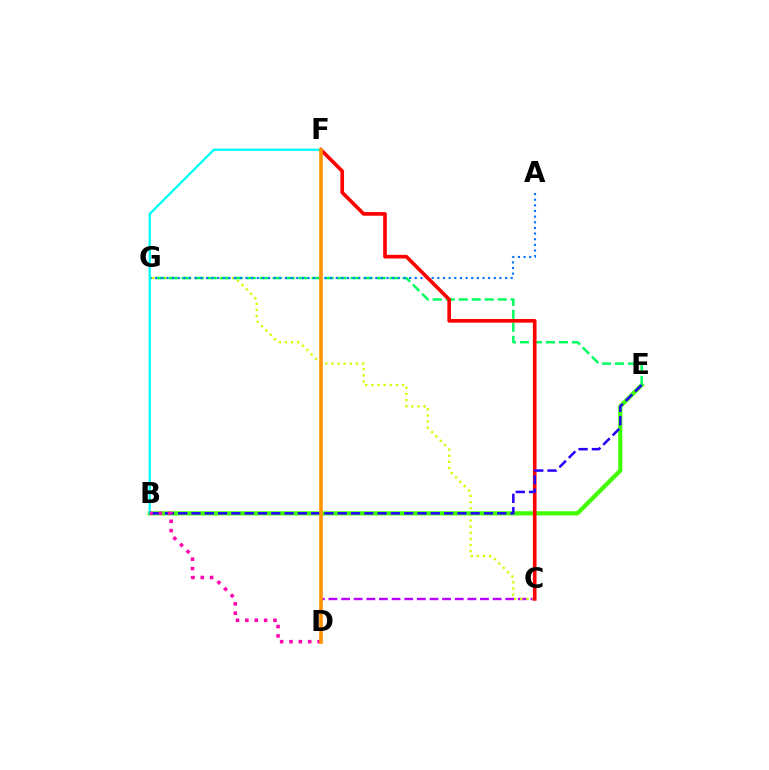{('C', 'D'): [{'color': '#b900ff', 'line_style': 'dashed', 'thickness': 1.72}], ('C', 'G'): [{'color': '#d1ff00', 'line_style': 'dotted', 'thickness': 1.67}], ('B', 'E'): [{'color': '#3dff00', 'line_style': 'solid', 'thickness': 2.97}, {'color': '#2500ff', 'line_style': 'dashed', 'thickness': 1.81}], ('E', 'G'): [{'color': '#00ff5c', 'line_style': 'dashed', 'thickness': 1.77}], ('A', 'G'): [{'color': '#0074ff', 'line_style': 'dotted', 'thickness': 1.53}], ('C', 'F'): [{'color': '#ff0000', 'line_style': 'solid', 'thickness': 2.62}], ('B', 'F'): [{'color': '#00fff6', 'line_style': 'solid', 'thickness': 1.64}], ('B', 'D'): [{'color': '#ff00ac', 'line_style': 'dotted', 'thickness': 2.54}], ('D', 'F'): [{'color': '#ff9400', 'line_style': 'solid', 'thickness': 2.59}]}